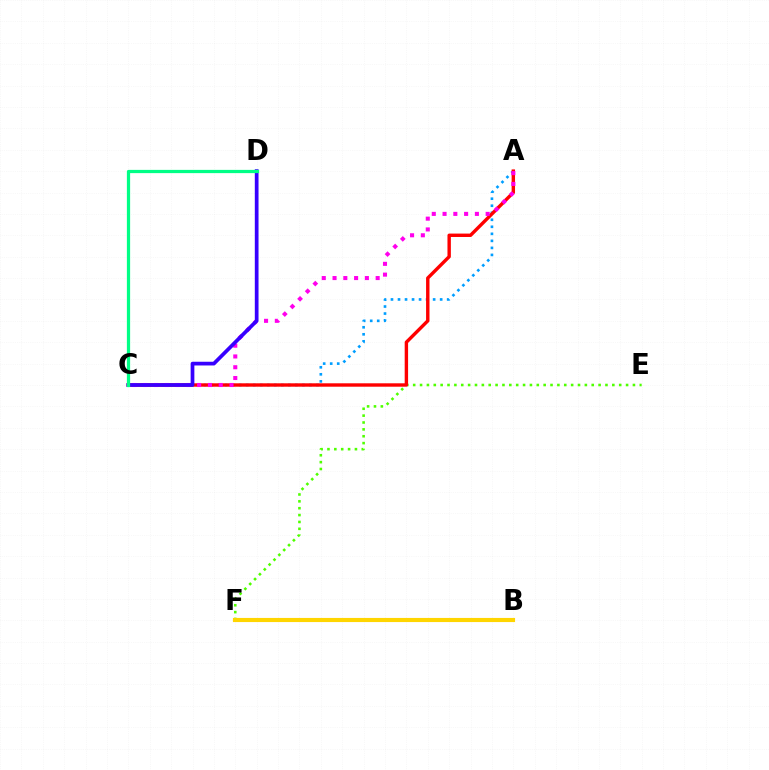{('E', 'F'): [{'color': '#4fff00', 'line_style': 'dotted', 'thickness': 1.87}], ('A', 'C'): [{'color': '#009eff', 'line_style': 'dotted', 'thickness': 1.91}, {'color': '#ff0000', 'line_style': 'solid', 'thickness': 2.45}, {'color': '#ff00ed', 'line_style': 'dotted', 'thickness': 2.93}], ('B', 'F'): [{'color': '#ffd500', 'line_style': 'solid', 'thickness': 2.98}], ('C', 'D'): [{'color': '#3700ff', 'line_style': 'solid', 'thickness': 2.68}, {'color': '#00ff86', 'line_style': 'solid', 'thickness': 2.34}]}